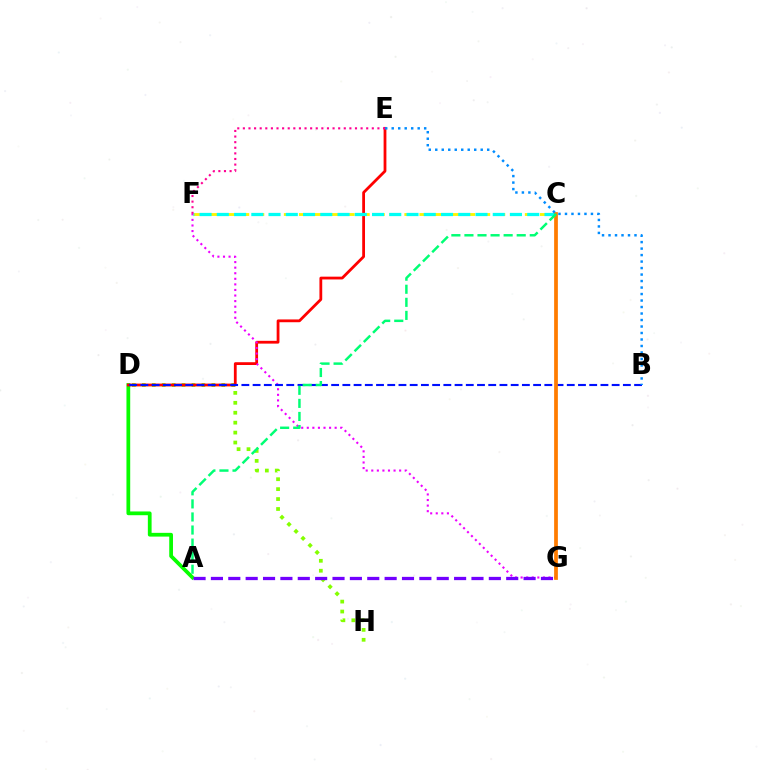{('C', 'F'): [{'color': '#fcf500', 'line_style': 'dashed', 'thickness': 2.05}, {'color': '#00fff6', 'line_style': 'dashed', 'thickness': 2.34}], ('D', 'H'): [{'color': '#84ff00', 'line_style': 'dotted', 'thickness': 2.7}], ('A', 'D'): [{'color': '#08ff00', 'line_style': 'solid', 'thickness': 2.7}], ('D', 'E'): [{'color': '#ff0000', 'line_style': 'solid', 'thickness': 2.01}], ('F', 'G'): [{'color': '#ee00ff', 'line_style': 'dotted', 'thickness': 1.51}], ('B', 'D'): [{'color': '#0010ff', 'line_style': 'dashed', 'thickness': 1.52}], ('C', 'G'): [{'color': '#ff7c00', 'line_style': 'solid', 'thickness': 2.69}], ('A', 'G'): [{'color': '#7200ff', 'line_style': 'dashed', 'thickness': 2.36}], ('B', 'E'): [{'color': '#008cff', 'line_style': 'dotted', 'thickness': 1.76}], ('A', 'C'): [{'color': '#00ff74', 'line_style': 'dashed', 'thickness': 1.78}], ('E', 'F'): [{'color': '#ff0094', 'line_style': 'dotted', 'thickness': 1.52}]}